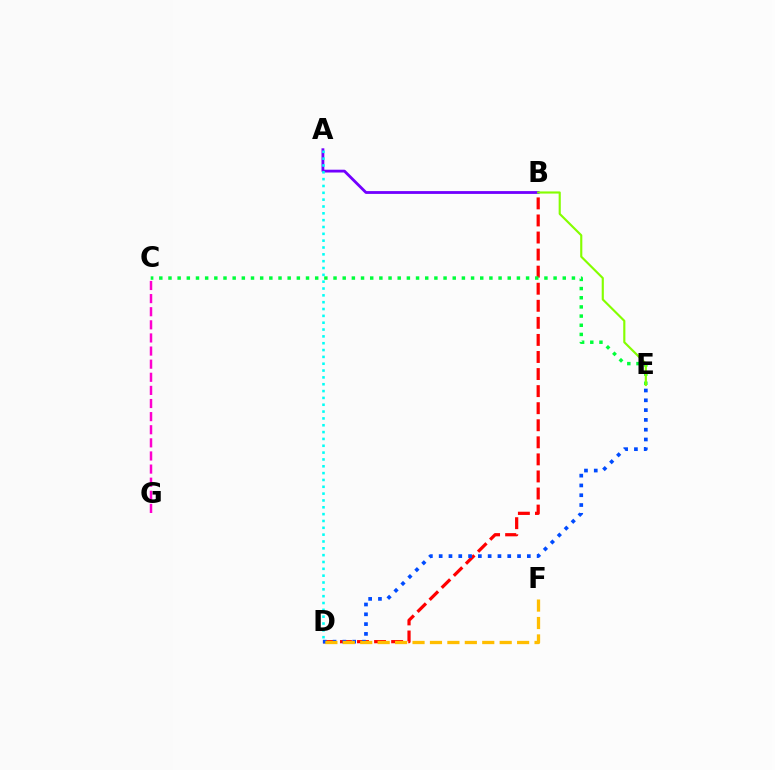{('B', 'D'): [{'color': '#ff0000', 'line_style': 'dashed', 'thickness': 2.32}], ('C', 'E'): [{'color': '#00ff39', 'line_style': 'dotted', 'thickness': 2.49}], ('C', 'G'): [{'color': '#ff00cf', 'line_style': 'dashed', 'thickness': 1.78}], ('A', 'B'): [{'color': '#7200ff', 'line_style': 'solid', 'thickness': 2.02}], ('B', 'E'): [{'color': '#84ff00', 'line_style': 'solid', 'thickness': 1.54}], ('D', 'E'): [{'color': '#004bff', 'line_style': 'dotted', 'thickness': 2.66}], ('D', 'F'): [{'color': '#ffbd00', 'line_style': 'dashed', 'thickness': 2.37}], ('A', 'D'): [{'color': '#00fff6', 'line_style': 'dotted', 'thickness': 1.86}]}